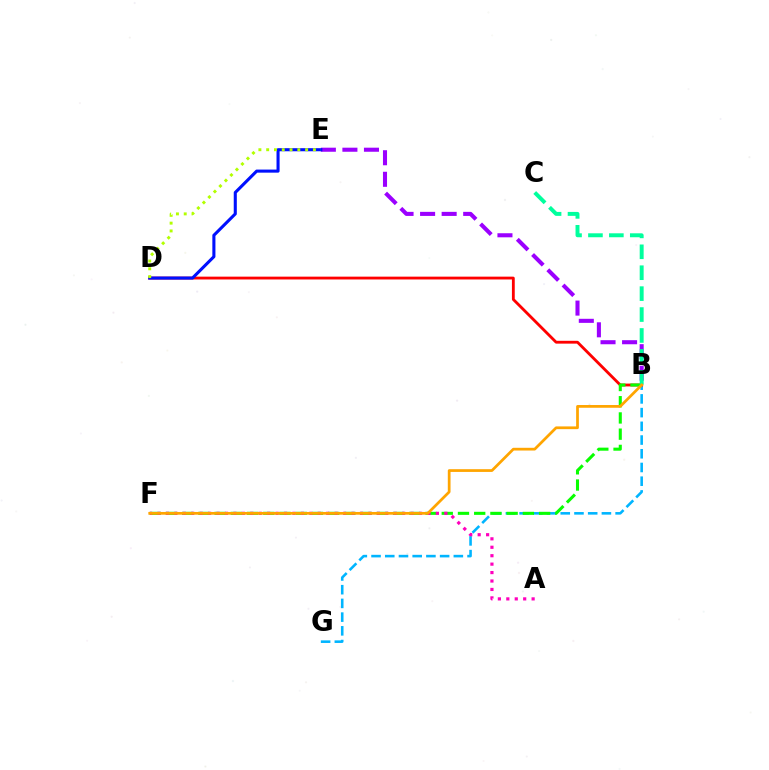{('B', 'G'): [{'color': '#00b5ff', 'line_style': 'dashed', 'thickness': 1.86}], ('B', 'E'): [{'color': '#9b00ff', 'line_style': 'dashed', 'thickness': 2.93}], ('B', 'D'): [{'color': '#ff0000', 'line_style': 'solid', 'thickness': 2.03}], ('B', 'F'): [{'color': '#08ff00', 'line_style': 'dashed', 'thickness': 2.2}, {'color': '#ffa500', 'line_style': 'solid', 'thickness': 1.97}], ('D', 'E'): [{'color': '#0010ff', 'line_style': 'solid', 'thickness': 2.22}, {'color': '#b3ff00', 'line_style': 'dotted', 'thickness': 2.12}], ('A', 'F'): [{'color': '#ff00bd', 'line_style': 'dotted', 'thickness': 2.29}], ('B', 'C'): [{'color': '#00ff9d', 'line_style': 'dashed', 'thickness': 2.84}]}